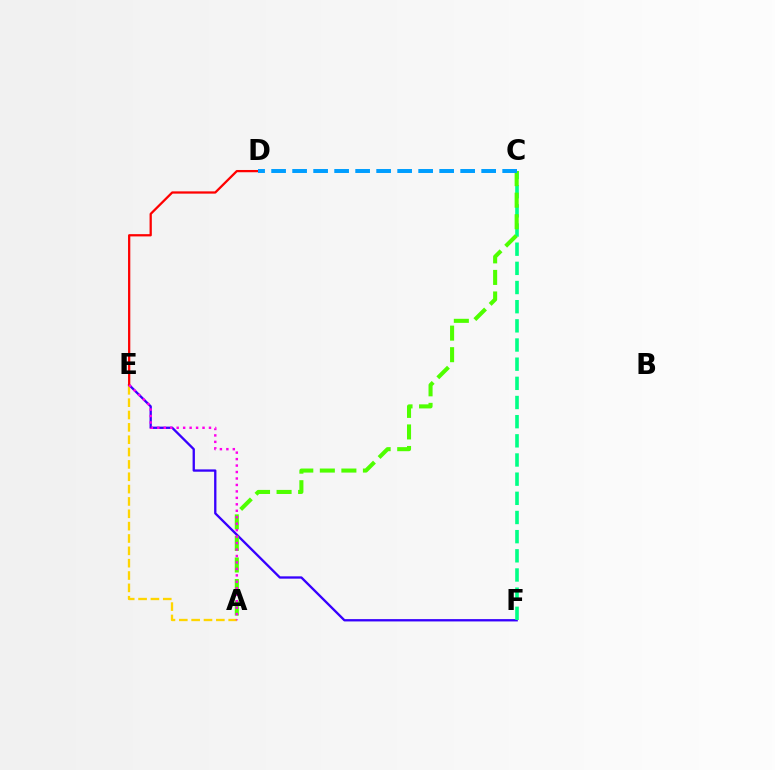{('A', 'E'): [{'color': '#ffd500', 'line_style': 'dashed', 'thickness': 1.68}, {'color': '#ff00ed', 'line_style': 'dotted', 'thickness': 1.76}], ('E', 'F'): [{'color': '#3700ff', 'line_style': 'solid', 'thickness': 1.67}], ('C', 'F'): [{'color': '#00ff86', 'line_style': 'dashed', 'thickness': 2.6}], ('A', 'C'): [{'color': '#4fff00', 'line_style': 'dashed', 'thickness': 2.93}], ('D', 'E'): [{'color': '#ff0000', 'line_style': 'solid', 'thickness': 1.63}], ('C', 'D'): [{'color': '#009eff', 'line_style': 'dashed', 'thickness': 2.85}]}